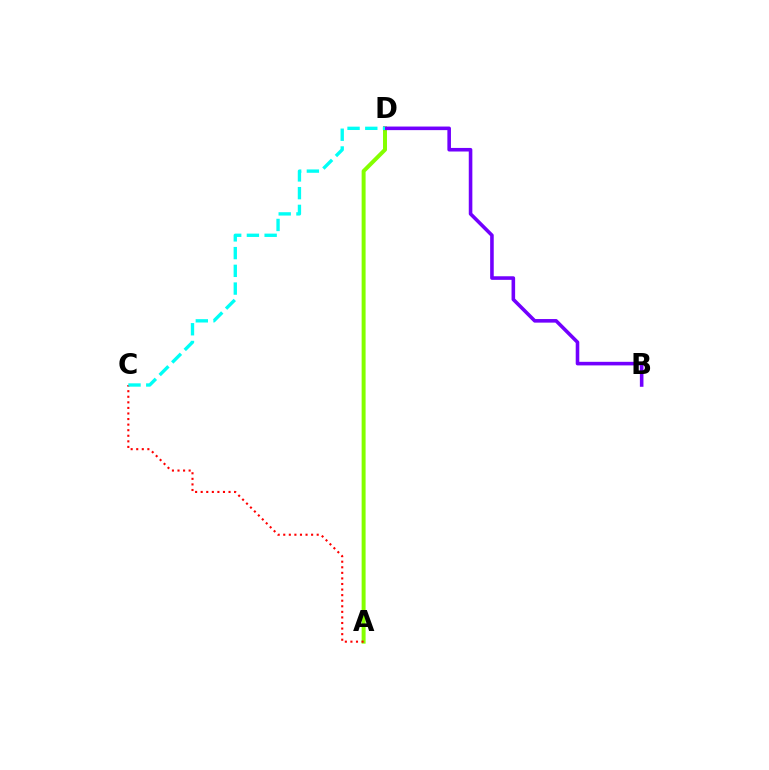{('A', 'D'): [{'color': '#84ff00', 'line_style': 'solid', 'thickness': 2.86}], ('B', 'D'): [{'color': '#7200ff', 'line_style': 'solid', 'thickness': 2.58}], ('A', 'C'): [{'color': '#ff0000', 'line_style': 'dotted', 'thickness': 1.51}], ('C', 'D'): [{'color': '#00fff6', 'line_style': 'dashed', 'thickness': 2.41}]}